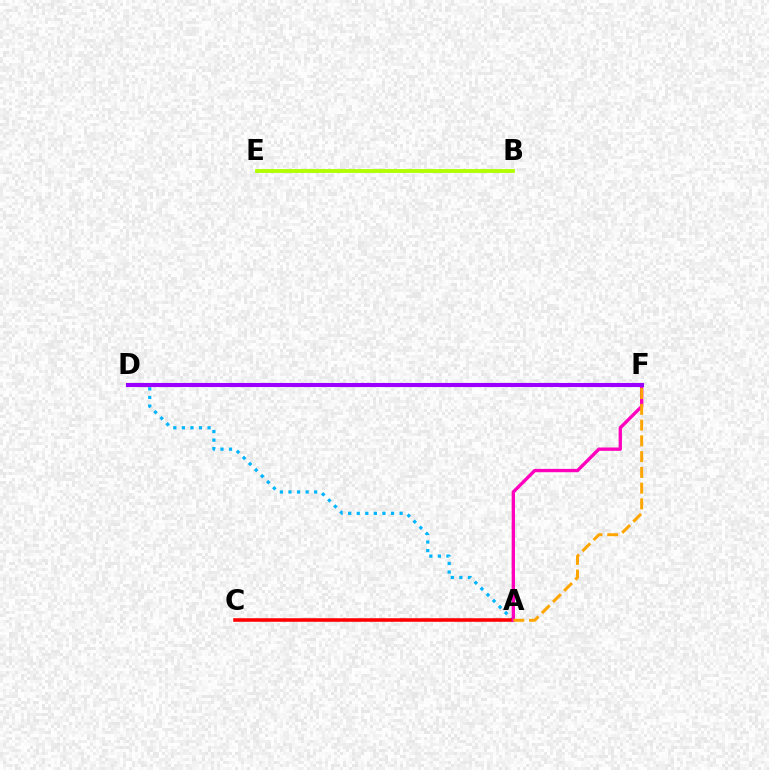{('A', 'D'): [{'color': '#00b5ff', 'line_style': 'dotted', 'thickness': 2.33}], ('D', 'F'): [{'color': '#08ff00', 'line_style': 'dotted', 'thickness': 1.7}, {'color': '#0010ff', 'line_style': 'dotted', 'thickness': 2.12}, {'color': '#9b00ff', 'line_style': 'solid', 'thickness': 2.95}], ('B', 'E'): [{'color': '#00ff9d', 'line_style': 'dashed', 'thickness': 1.78}, {'color': '#b3ff00', 'line_style': 'solid', 'thickness': 2.75}], ('A', 'C'): [{'color': '#ff0000', 'line_style': 'solid', 'thickness': 2.57}], ('A', 'F'): [{'color': '#ff00bd', 'line_style': 'solid', 'thickness': 2.4}, {'color': '#ffa500', 'line_style': 'dashed', 'thickness': 2.14}]}